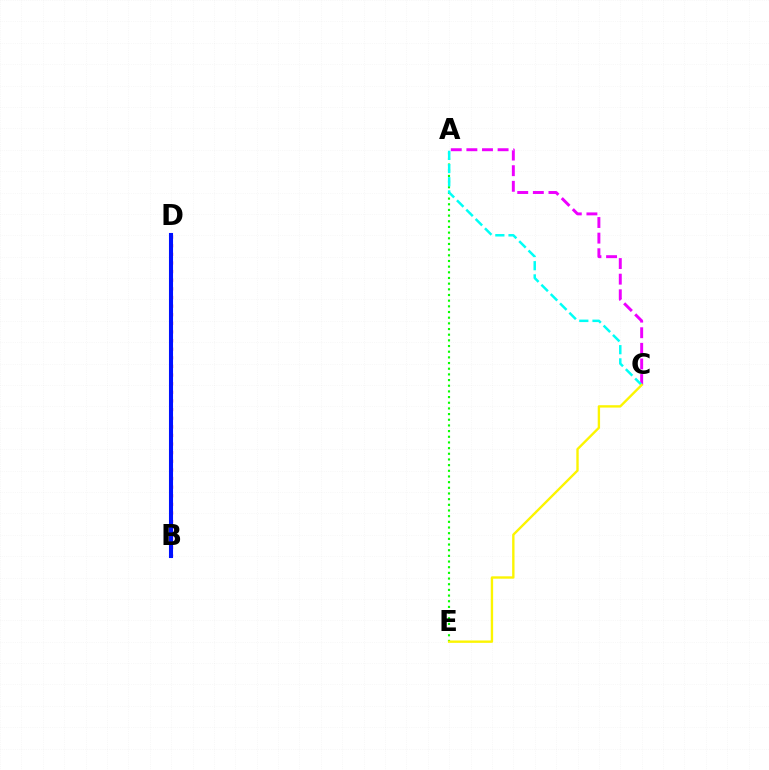{('A', 'E'): [{'color': '#08ff00', 'line_style': 'dotted', 'thickness': 1.54}], ('A', 'C'): [{'color': '#ee00ff', 'line_style': 'dashed', 'thickness': 2.12}, {'color': '#00fff6', 'line_style': 'dashed', 'thickness': 1.79}], ('C', 'E'): [{'color': '#fcf500', 'line_style': 'solid', 'thickness': 1.71}], ('B', 'D'): [{'color': '#ff0000', 'line_style': 'dotted', 'thickness': 2.34}, {'color': '#0010ff', 'line_style': 'solid', 'thickness': 2.93}]}